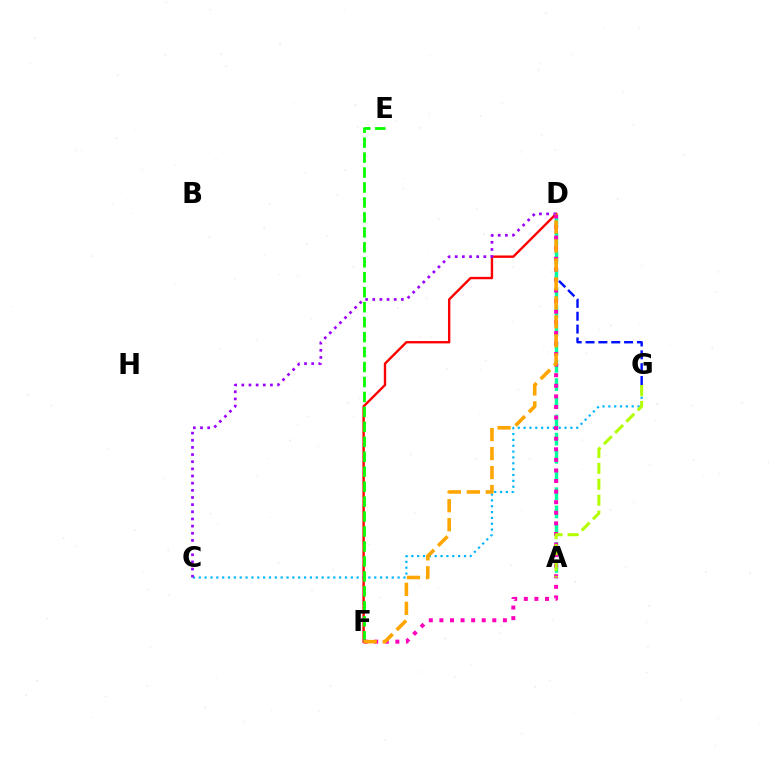{('D', 'G'): [{'color': '#0010ff', 'line_style': 'dashed', 'thickness': 1.75}], ('C', 'G'): [{'color': '#00b5ff', 'line_style': 'dotted', 'thickness': 1.59}], ('A', 'D'): [{'color': '#00ff9d', 'line_style': 'dashed', 'thickness': 2.47}], ('D', 'F'): [{'color': '#ff0000', 'line_style': 'solid', 'thickness': 1.72}, {'color': '#ff00bd', 'line_style': 'dotted', 'thickness': 2.87}, {'color': '#ffa500', 'line_style': 'dashed', 'thickness': 2.58}], ('E', 'F'): [{'color': '#08ff00', 'line_style': 'dashed', 'thickness': 2.03}], ('C', 'D'): [{'color': '#9b00ff', 'line_style': 'dotted', 'thickness': 1.94}], ('A', 'G'): [{'color': '#b3ff00', 'line_style': 'dashed', 'thickness': 2.16}]}